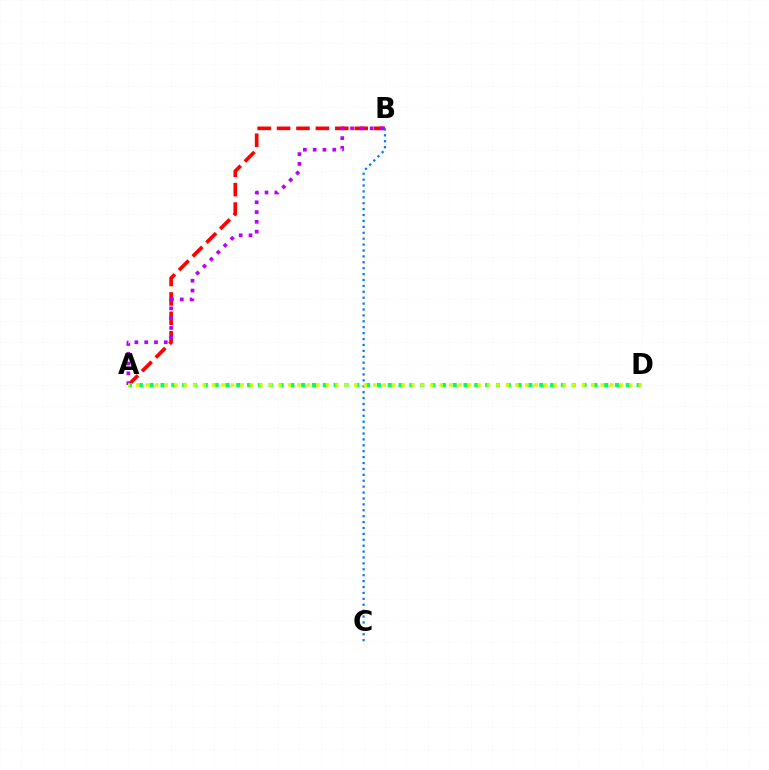{('A', 'B'): [{'color': '#ff0000', 'line_style': 'dashed', 'thickness': 2.64}, {'color': '#b900ff', 'line_style': 'dotted', 'thickness': 2.66}], ('B', 'C'): [{'color': '#0074ff', 'line_style': 'dotted', 'thickness': 1.6}], ('A', 'D'): [{'color': '#00ff5c', 'line_style': 'dotted', 'thickness': 2.94}, {'color': '#d1ff00', 'line_style': 'dotted', 'thickness': 2.58}]}